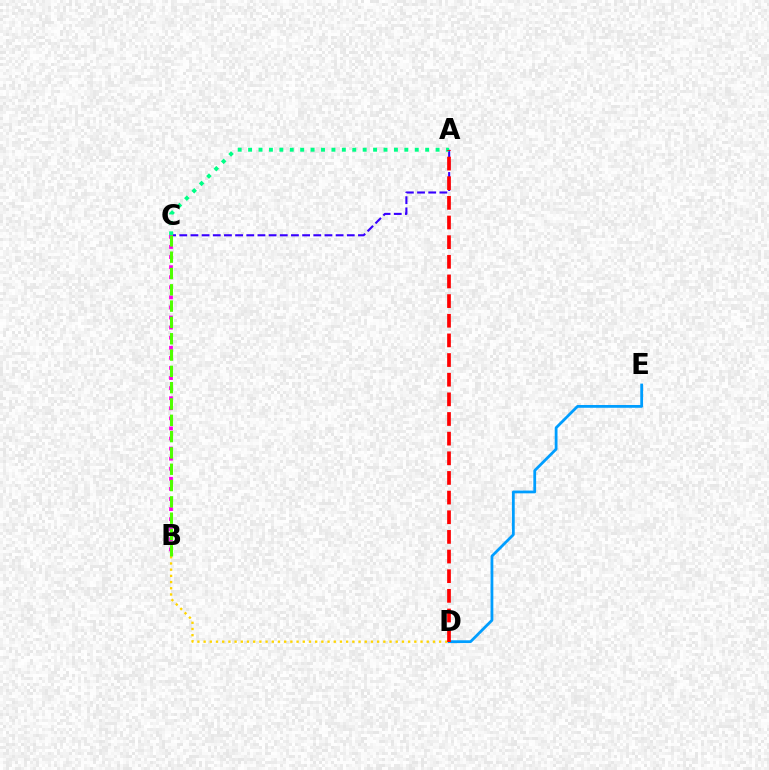{('D', 'E'): [{'color': '#009eff', 'line_style': 'solid', 'thickness': 2.0}], ('A', 'C'): [{'color': '#3700ff', 'line_style': 'dashed', 'thickness': 1.52}, {'color': '#00ff86', 'line_style': 'dotted', 'thickness': 2.83}], ('B', 'D'): [{'color': '#ffd500', 'line_style': 'dotted', 'thickness': 1.68}], ('B', 'C'): [{'color': '#ff00ed', 'line_style': 'dotted', 'thickness': 2.74}, {'color': '#4fff00', 'line_style': 'dashed', 'thickness': 2.22}], ('A', 'D'): [{'color': '#ff0000', 'line_style': 'dashed', 'thickness': 2.67}]}